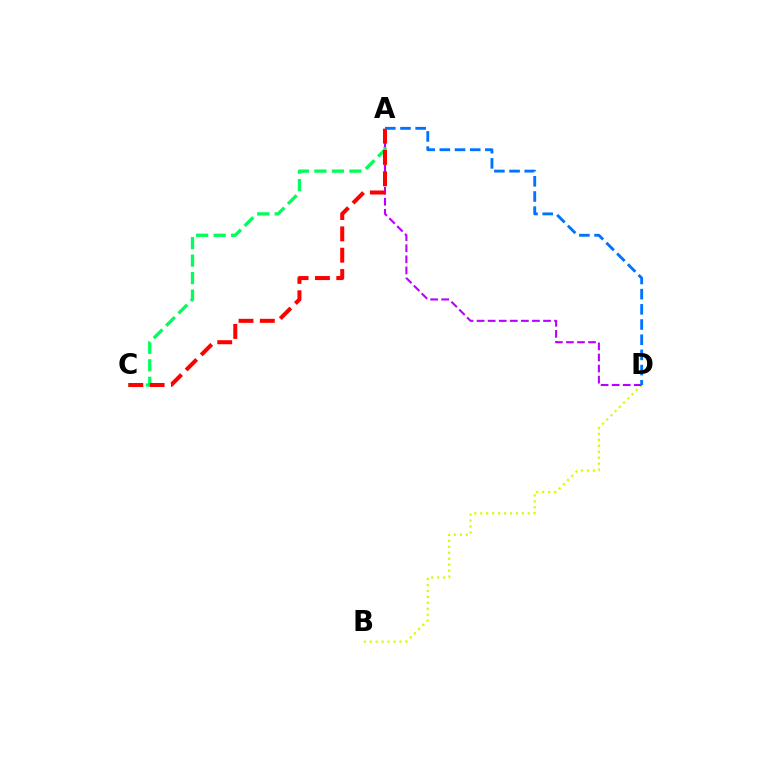{('B', 'D'): [{'color': '#d1ff00', 'line_style': 'dotted', 'thickness': 1.62}], ('A', 'D'): [{'color': '#b900ff', 'line_style': 'dashed', 'thickness': 1.5}, {'color': '#0074ff', 'line_style': 'dashed', 'thickness': 2.06}], ('A', 'C'): [{'color': '#00ff5c', 'line_style': 'dashed', 'thickness': 2.38}, {'color': '#ff0000', 'line_style': 'dashed', 'thickness': 2.9}]}